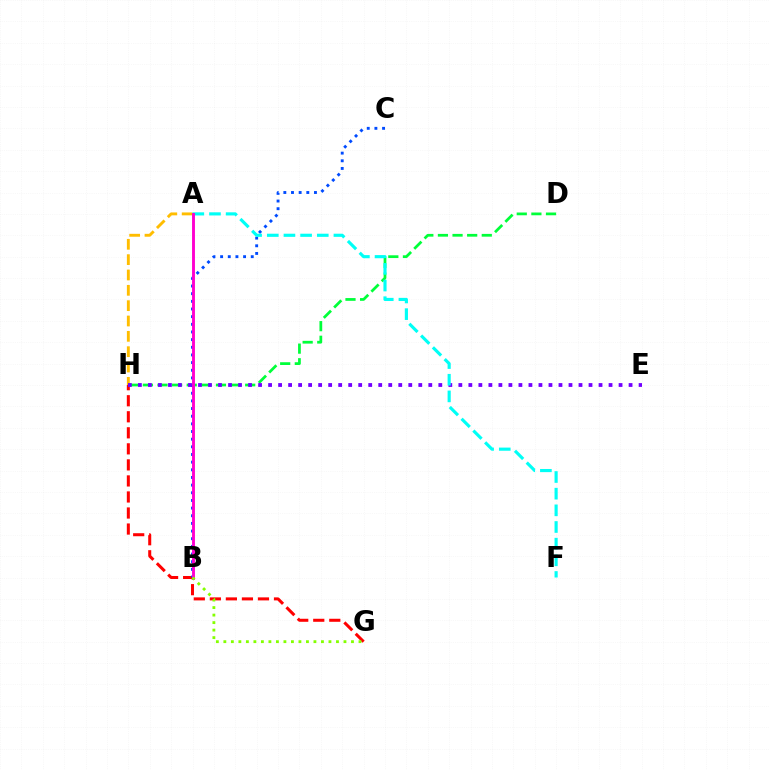{('A', 'H'): [{'color': '#ffbd00', 'line_style': 'dashed', 'thickness': 2.08}], ('G', 'H'): [{'color': '#ff0000', 'line_style': 'dashed', 'thickness': 2.18}], ('D', 'H'): [{'color': '#00ff39', 'line_style': 'dashed', 'thickness': 1.99}], ('B', 'C'): [{'color': '#004bff', 'line_style': 'dotted', 'thickness': 2.08}], ('E', 'H'): [{'color': '#7200ff', 'line_style': 'dotted', 'thickness': 2.72}], ('A', 'F'): [{'color': '#00fff6', 'line_style': 'dashed', 'thickness': 2.26}], ('A', 'B'): [{'color': '#ff00cf', 'line_style': 'solid', 'thickness': 2.08}], ('B', 'G'): [{'color': '#84ff00', 'line_style': 'dotted', 'thickness': 2.04}]}